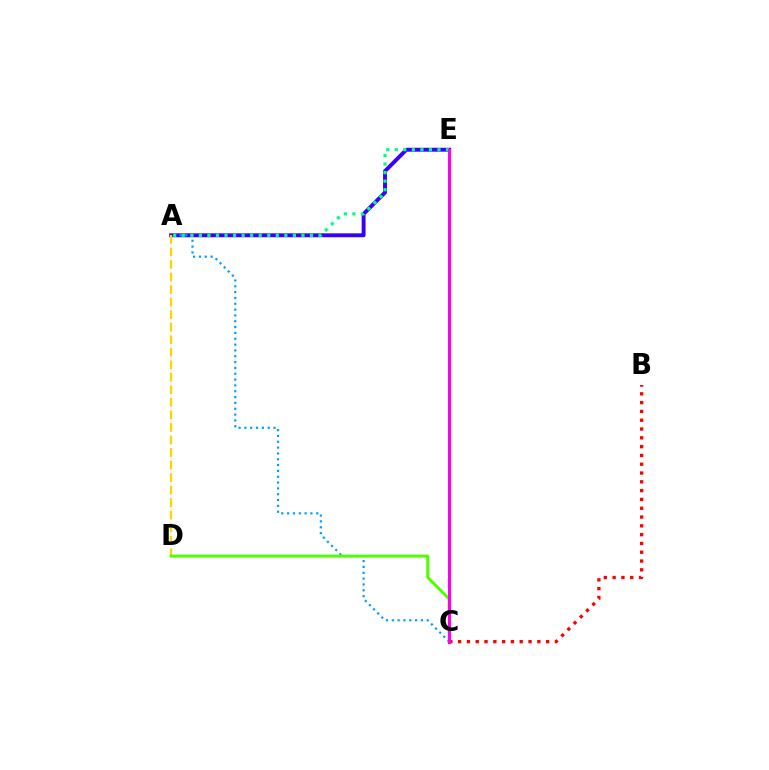{('A', 'E'): [{'color': '#3700ff', 'line_style': 'solid', 'thickness': 2.82}, {'color': '#00ff86', 'line_style': 'dotted', 'thickness': 2.32}], ('A', 'C'): [{'color': '#009eff', 'line_style': 'dotted', 'thickness': 1.58}], ('A', 'D'): [{'color': '#ffd500', 'line_style': 'dashed', 'thickness': 1.7}], ('C', 'D'): [{'color': '#4fff00', 'line_style': 'solid', 'thickness': 2.16}], ('B', 'C'): [{'color': '#ff0000', 'line_style': 'dotted', 'thickness': 2.39}], ('C', 'E'): [{'color': '#ff00ed', 'line_style': 'solid', 'thickness': 2.22}]}